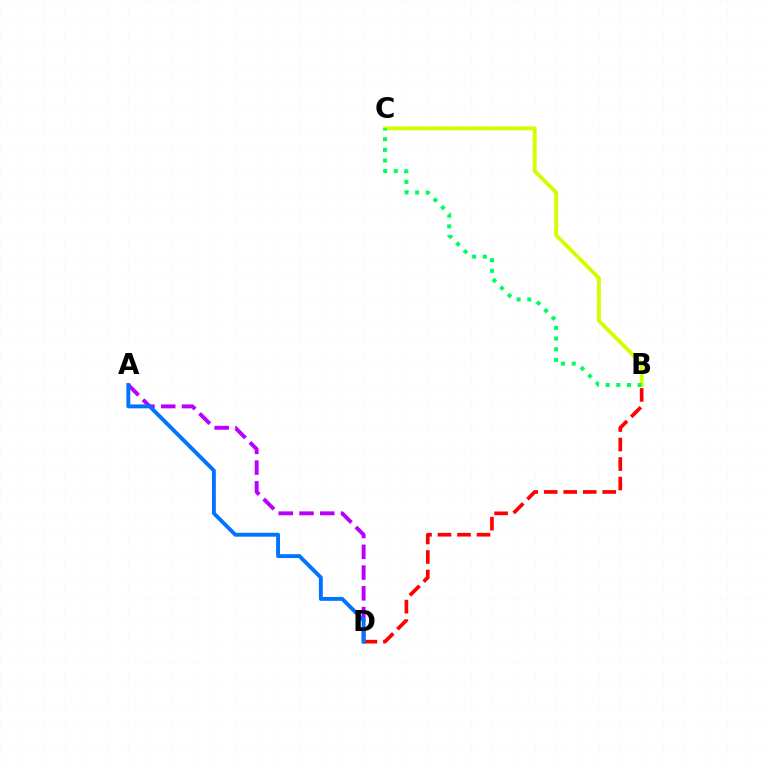{('B', 'C'): [{'color': '#d1ff00', 'line_style': 'solid', 'thickness': 2.78}, {'color': '#00ff5c', 'line_style': 'dotted', 'thickness': 2.9}], ('A', 'D'): [{'color': '#b900ff', 'line_style': 'dashed', 'thickness': 2.82}, {'color': '#0074ff', 'line_style': 'solid', 'thickness': 2.8}], ('B', 'D'): [{'color': '#ff0000', 'line_style': 'dashed', 'thickness': 2.65}]}